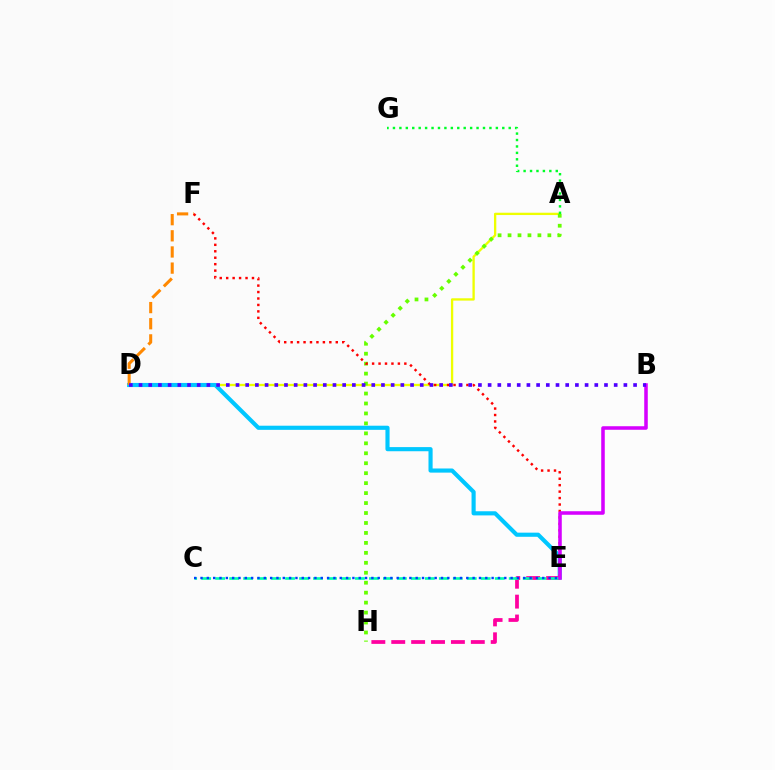{('A', 'D'): [{'color': '#eeff00', 'line_style': 'solid', 'thickness': 1.67}], ('D', 'E'): [{'color': '#00c7ff', 'line_style': 'solid', 'thickness': 2.98}], ('E', 'H'): [{'color': '#ff00a0', 'line_style': 'dashed', 'thickness': 2.7}], ('C', 'E'): [{'color': '#00ffaf', 'line_style': 'dashed', 'thickness': 1.9}, {'color': '#003fff', 'line_style': 'dotted', 'thickness': 1.72}], ('A', 'H'): [{'color': '#66ff00', 'line_style': 'dotted', 'thickness': 2.71}], ('D', 'F'): [{'color': '#ff8800', 'line_style': 'dashed', 'thickness': 2.19}], ('A', 'G'): [{'color': '#00ff27', 'line_style': 'dotted', 'thickness': 1.75}], ('E', 'F'): [{'color': '#ff0000', 'line_style': 'dotted', 'thickness': 1.75}], ('B', 'E'): [{'color': '#d600ff', 'line_style': 'solid', 'thickness': 2.55}], ('B', 'D'): [{'color': '#4f00ff', 'line_style': 'dotted', 'thickness': 2.63}]}